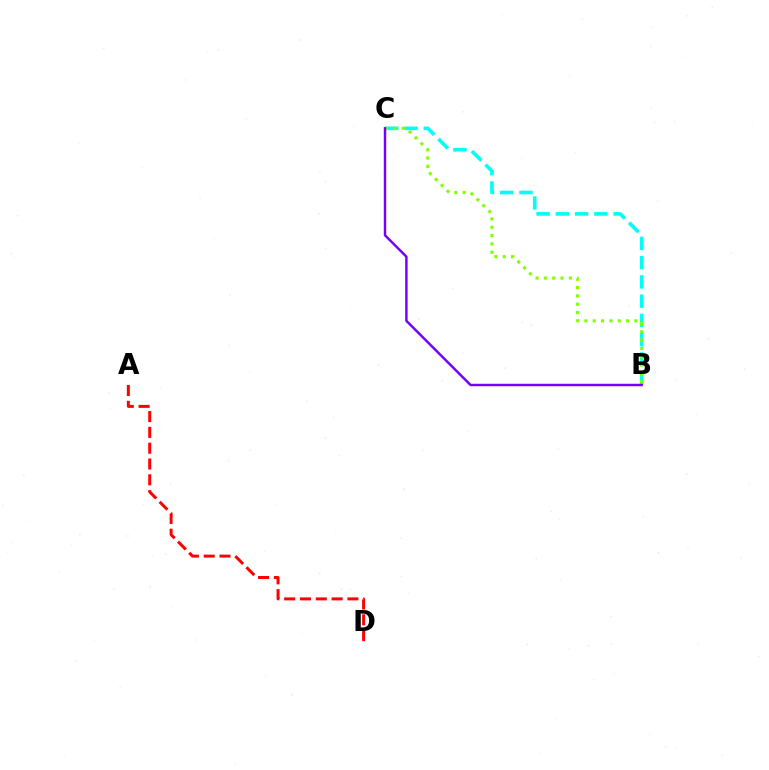{('B', 'C'): [{'color': '#00fff6', 'line_style': 'dashed', 'thickness': 2.62}, {'color': '#84ff00', 'line_style': 'dotted', 'thickness': 2.26}, {'color': '#7200ff', 'line_style': 'solid', 'thickness': 1.76}], ('A', 'D'): [{'color': '#ff0000', 'line_style': 'dashed', 'thickness': 2.15}]}